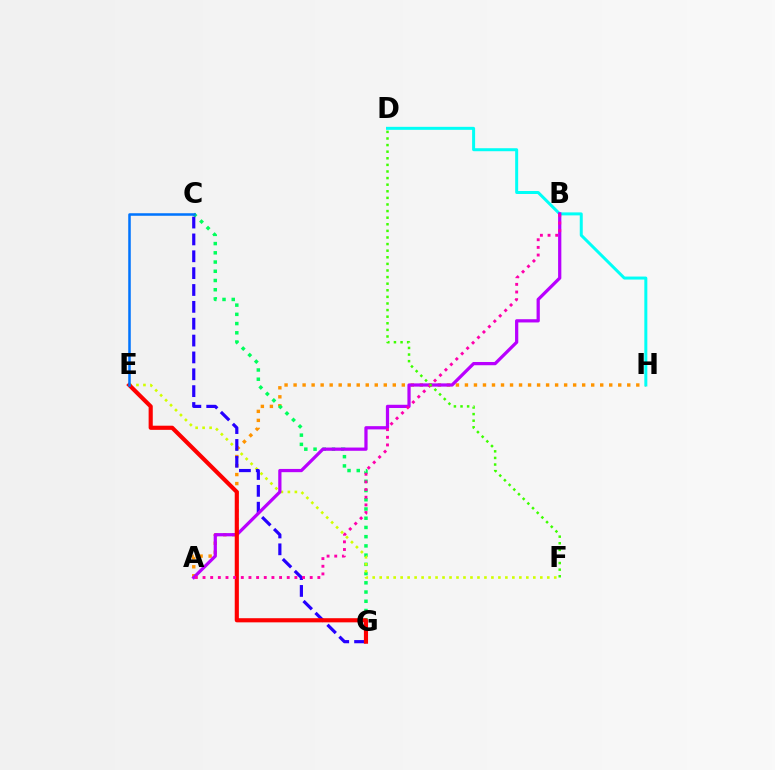{('A', 'H'): [{'color': '#ff9400', 'line_style': 'dotted', 'thickness': 2.45}], ('C', 'G'): [{'color': '#00ff5c', 'line_style': 'dotted', 'thickness': 2.51}, {'color': '#2500ff', 'line_style': 'dashed', 'thickness': 2.29}], ('D', 'H'): [{'color': '#00fff6', 'line_style': 'solid', 'thickness': 2.16}], ('E', 'F'): [{'color': '#d1ff00', 'line_style': 'dotted', 'thickness': 1.9}], ('A', 'B'): [{'color': '#b900ff', 'line_style': 'solid', 'thickness': 2.33}, {'color': '#ff00ac', 'line_style': 'dotted', 'thickness': 2.08}], ('E', 'G'): [{'color': '#ff0000', 'line_style': 'solid', 'thickness': 2.98}], ('C', 'E'): [{'color': '#0074ff', 'line_style': 'solid', 'thickness': 1.82}], ('D', 'F'): [{'color': '#3dff00', 'line_style': 'dotted', 'thickness': 1.79}]}